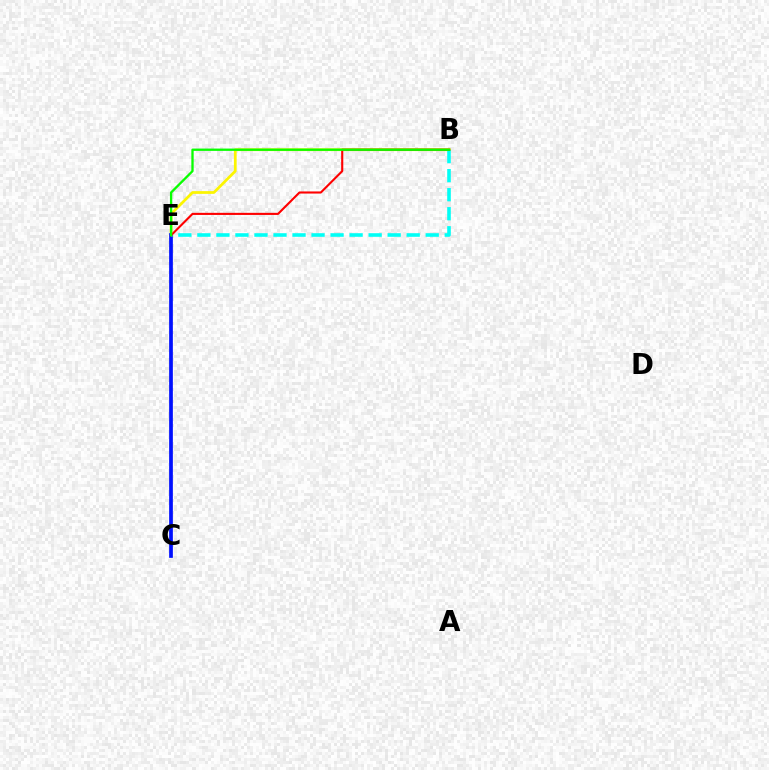{('C', 'E'): [{'color': '#ee00ff', 'line_style': 'dashed', 'thickness': 1.58}, {'color': '#0010ff', 'line_style': 'solid', 'thickness': 2.67}], ('B', 'E'): [{'color': '#fcf500', 'line_style': 'solid', 'thickness': 1.98}, {'color': '#00fff6', 'line_style': 'dashed', 'thickness': 2.58}, {'color': '#ff0000', 'line_style': 'solid', 'thickness': 1.52}, {'color': '#08ff00', 'line_style': 'solid', 'thickness': 1.67}]}